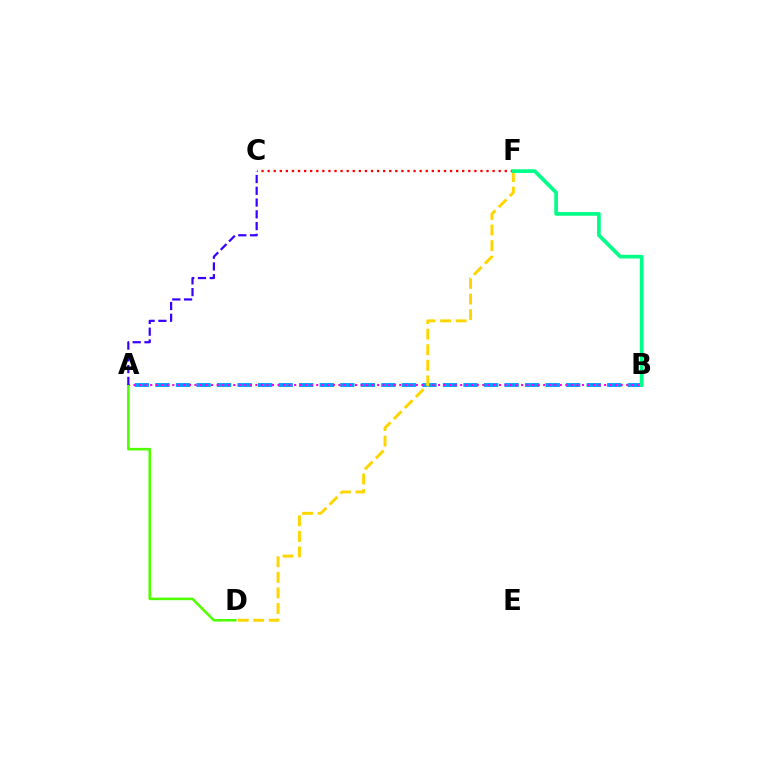{('A', 'B'): [{'color': '#009eff', 'line_style': 'dashed', 'thickness': 2.79}, {'color': '#ff00ed', 'line_style': 'dotted', 'thickness': 1.5}], ('C', 'F'): [{'color': '#ff0000', 'line_style': 'dotted', 'thickness': 1.65}], ('D', 'F'): [{'color': '#ffd500', 'line_style': 'dashed', 'thickness': 2.12}], ('A', 'D'): [{'color': '#4fff00', 'line_style': 'solid', 'thickness': 1.84}], ('A', 'C'): [{'color': '#3700ff', 'line_style': 'dashed', 'thickness': 1.6}], ('B', 'F'): [{'color': '#00ff86', 'line_style': 'solid', 'thickness': 2.65}]}